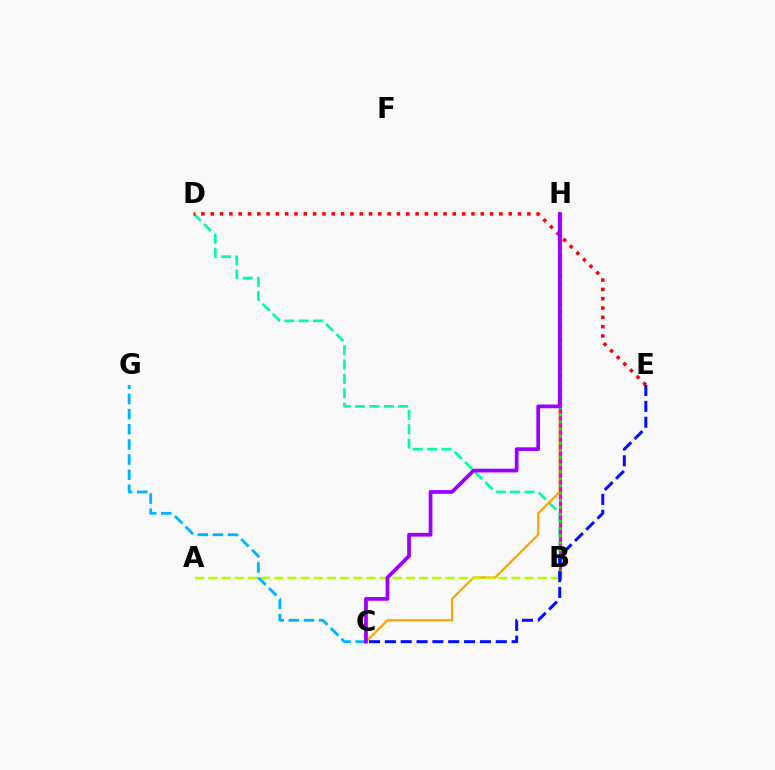{('C', 'G'): [{'color': '#00b5ff', 'line_style': 'dashed', 'thickness': 2.06}], ('B', 'D'): [{'color': '#00ff9d', 'line_style': 'dashed', 'thickness': 1.95}], ('C', 'H'): [{'color': '#ffa500', 'line_style': 'solid', 'thickness': 1.65}, {'color': '#9b00ff', 'line_style': 'solid', 'thickness': 2.69}], ('B', 'H'): [{'color': '#ff00bd', 'line_style': 'solid', 'thickness': 2.31}, {'color': '#08ff00', 'line_style': 'dotted', 'thickness': 1.93}], ('A', 'B'): [{'color': '#b3ff00', 'line_style': 'dashed', 'thickness': 1.79}], ('D', 'E'): [{'color': '#ff0000', 'line_style': 'dotted', 'thickness': 2.53}], ('C', 'E'): [{'color': '#0010ff', 'line_style': 'dashed', 'thickness': 2.15}]}